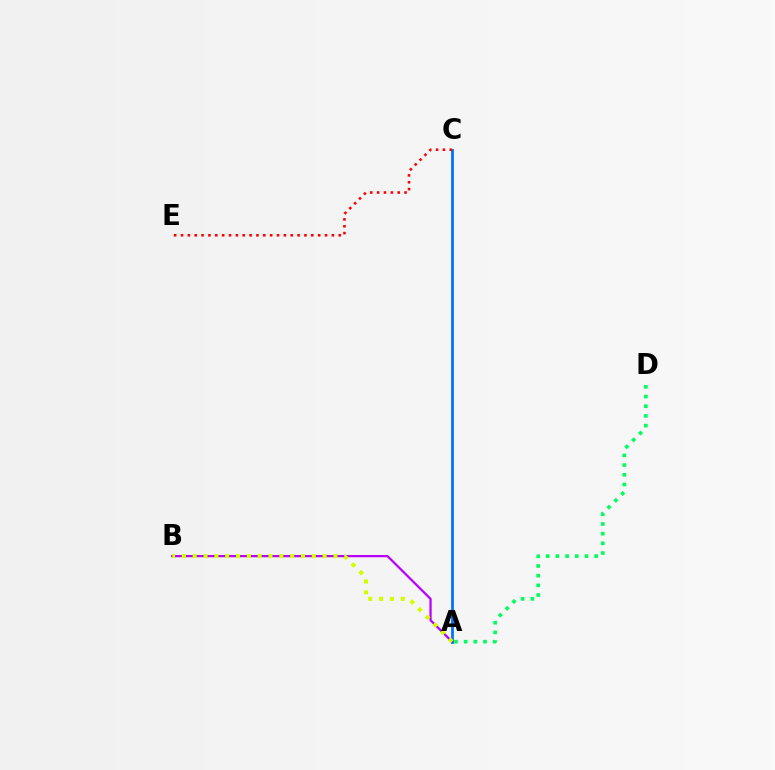{('A', 'C'): [{'color': '#0074ff', 'line_style': 'solid', 'thickness': 2.01}], ('A', 'B'): [{'color': '#b900ff', 'line_style': 'solid', 'thickness': 1.62}, {'color': '#d1ff00', 'line_style': 'dotted', 'thickness': 2.94}], ('A', 'D'): [{'color': '#00ff5c', 'line_style': 'dotted', 'thickness': 2.63}], ('C', 'E'): [{'color': '#ff0000', 'line_style': 'dotted', 'thickness': 1.86}]}